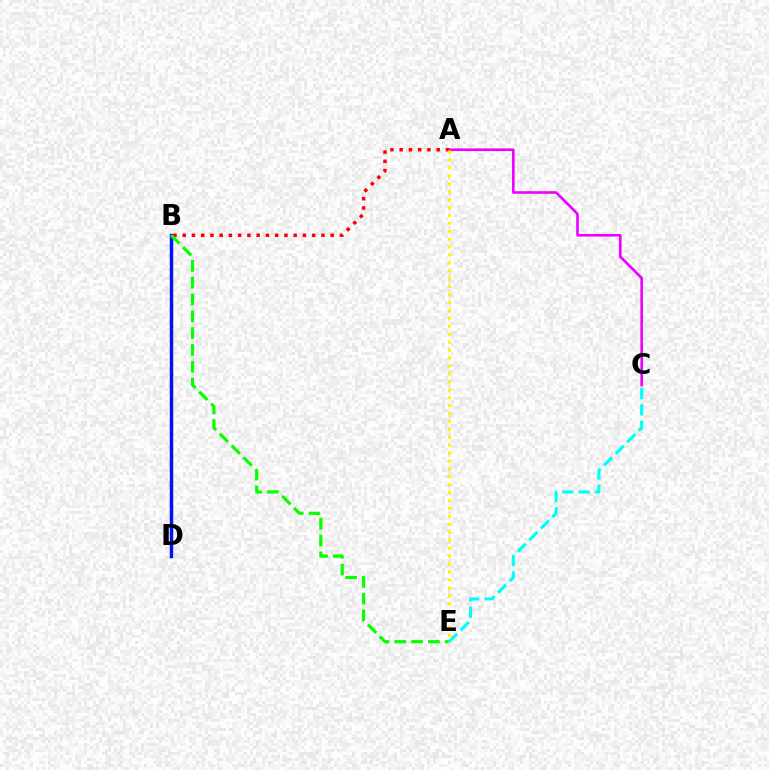{('A', 'C'): [{'color': '#ee00ff', 'line_style': 'solid', 'thickness': 1.88}], ('B', 'D'): [{'color': '#0010ff', 'line_style': 'solid', 'thickness': 2.48}], ('A', 'B'): [{'color': '#ff0000', 'line_style': 'dotted', 'thickness': 2.51}], ('B', 'E'): [{'color': '#08ff00', 'line_style': 'dashed', 'thickness': 2.28}], ('A', 'E'): [{'color': '#fcf500', 'line_style': 'dotted', 'thickness': 2.15}], ('C', 'E'): [{'color': '#00fff6', 'line_style': 'dashed', 'thickness': 2.22}]}